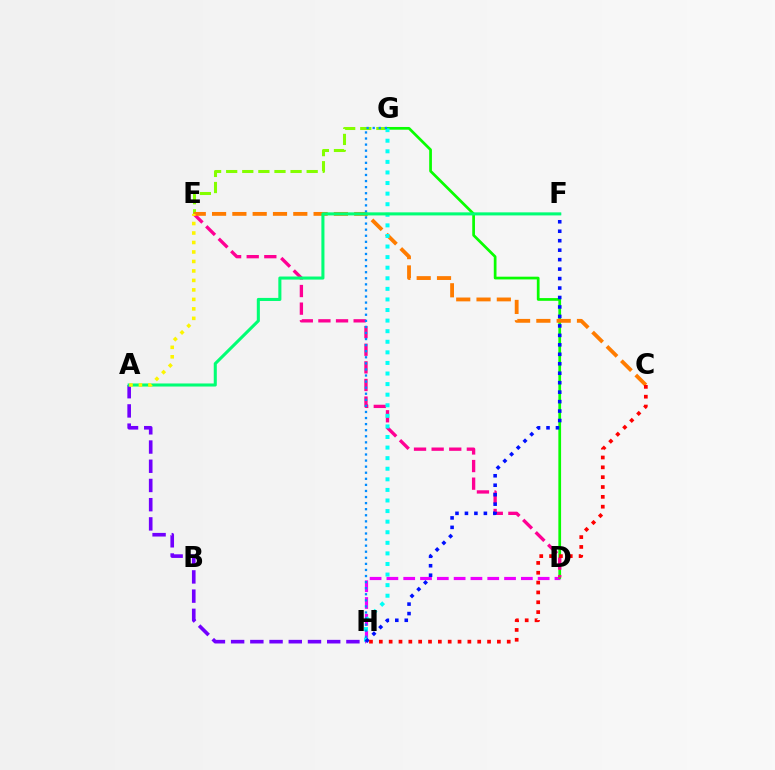{('E', 'G'): [{'color': '#84ff00', 'line_style': 'dashed', 'thickness': 2.19}], ('D', 'H'): [{'color': '#ee00ff', 'line_style': 'dashed', 'thickness': 2.28}], ('D', 'G'): [{'color': '#08ff00', 'line_style': 'solid', 'thickness': 1.96}], ('D', 'E'): [{'color': '#ff0094', 'line_style': 'dashed', 'thickness': 2.39}], ('C', 'E'): [{'color': '#ff7c00', 'line_style': 'dashed', 'thickness': 2.76}], ('G', 'H'): [{'color': '#00fff6', 'line_style': 'dotted', 'thickness': 2.87}, {'color': '#008cff', 'line_style': 'dotted', 'thickness': 1.65}], ('A', 'H'): [{'color': '#7200ff', 'line_style': 'dashed', 'thickness': 2.61}], ('F', 'H'): [{'color': '#0010ff', 'line_style': 'dotted', 'thickness': 2.57}], ('A', 'F'): [{'color': '#00ff74', 'line_style': 'solid', 'thickness': 2.21}], ('A', 'E'): [{'color': '#fcf500', 'line_style': 'dotted', 'thickness': 2.58}], ('C', 'H'): [{'color': '#ff0000', 'line_style': 'dotted', 'thickness': 2.67}]}